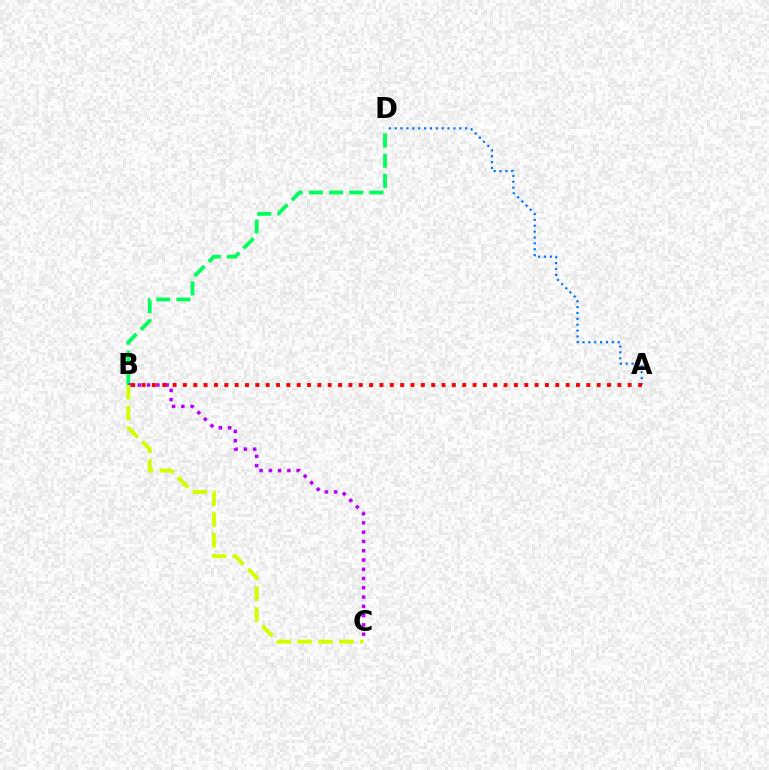{('A', 'D'): [{'color': '#0074ff', 'line_style': 'dotted', 'thickness': 1.6}], ('B', 'D'): [{'color': '#00ff5c', 'line_style': 'dashed', 'thickness': 2.74}], ('B', 'C'): [{'color': '#b900ff', 'line_style': 'dotted', 'thickness': 2.52}, {'color': '#d1ff00', 'line_style': 'dashed', 'thickness': 2.83}], ('A', 'B'): [{'color': '#ff0000', 'line_style': 'dotted', 'thickness': 2.81}]}